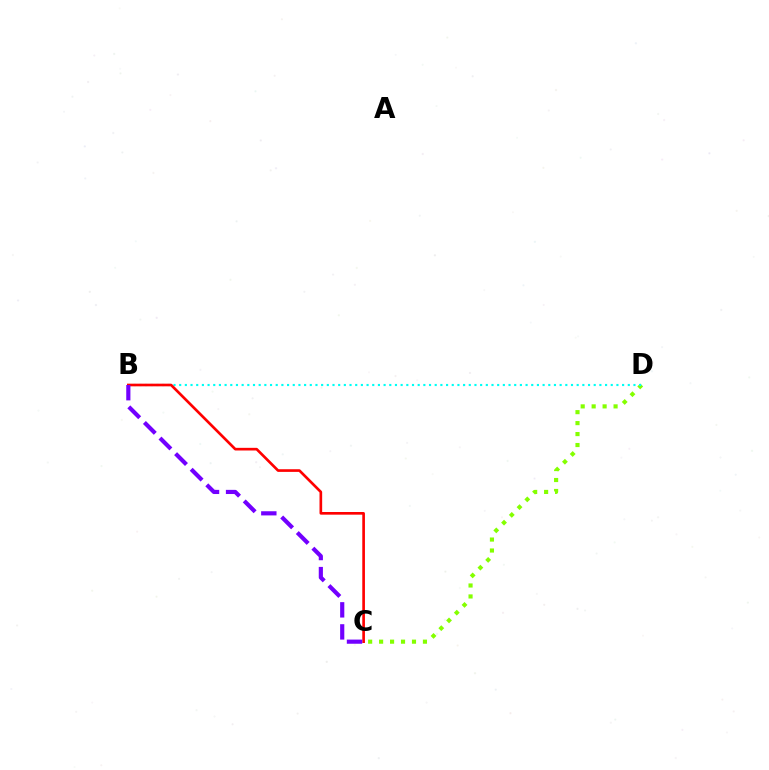{('C', 'D'): [{'color': '#84ff00', 'line_style': 'dotted', 'thickness': 2.98}], ('B', 'D'): [{'color': '#00fff6', 'line_style': 'dotted', 'thickness': 1.54}], ('B', 'C'): [{'color': '#ff0000', 'line_style': 'solid', 'thickness': 1.91}, {'color': '#7200ff', 'line_style': 'dashed', 'thickness': 3.0}]}